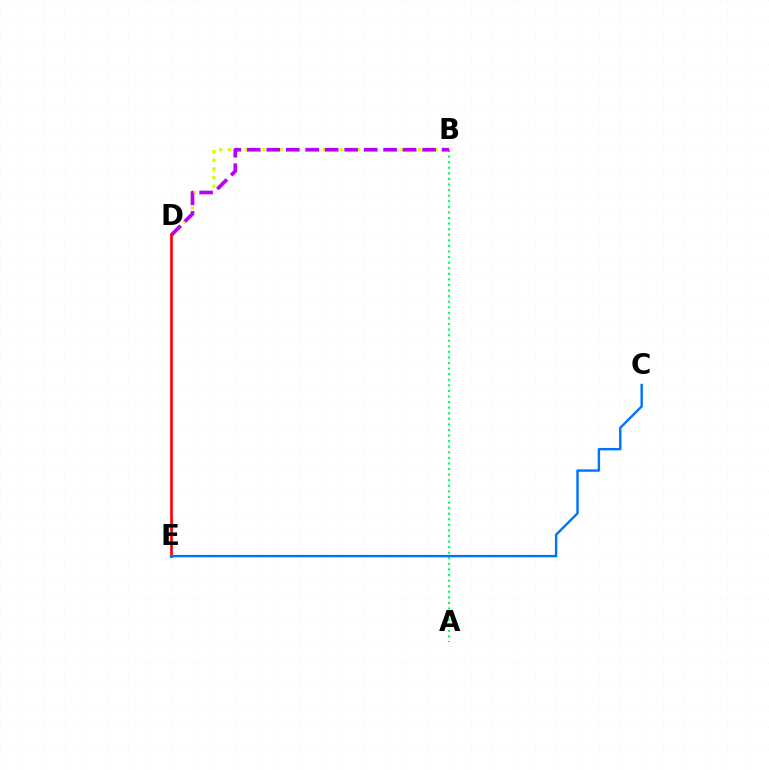{('B', 'D'): [{'color': '#d1ff00', 'line_style': 'dotted', 'thickness': 2.35}, {'color': '#b900ff', 'line_style': 'dashed', 'thickness': 2.65}], ('A', 'B'): [{'color': '#00ff5c', 'line_style': 'dotted', 'thickness': 1.52}], ('D', 'E'): [{'color': '#ff0000', 'line_style': 'solid', 'thickness': 1.92}], ('C', 'E'): [{'color': '#0074ff', 'line_style': 'solid', 'thickness': 1.74}]}